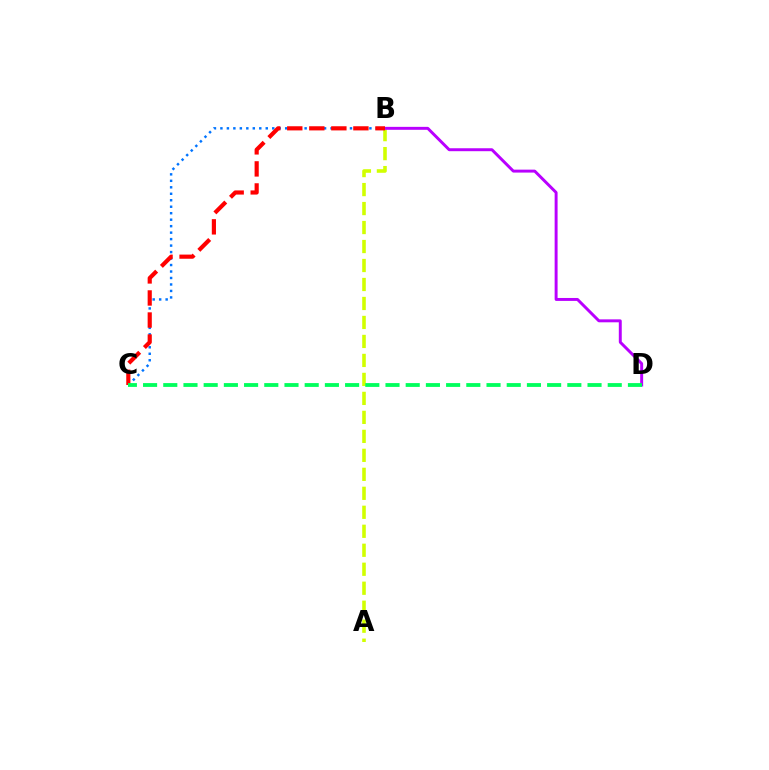{('A', 'B'): [{'color': '#d1ff00', 'line_style': 'dashed', 'thickness': 2.58}], ('B', 'C'): [{'color': '#0074ff', 'line_style': 'dotted', 'thickness': 1.76}, {'color': '#ff0000', 'line_style': 'dashed', 'thickness': 3.0}], ('B', 'D'): [{'color': '#b900ff', 'line_style': 'solid', 'thickness': 2.12}], ('C', 'D'): [{'color': '#00ff5c', 'line_style': 'dashed', 'thickness': 2.74}]}